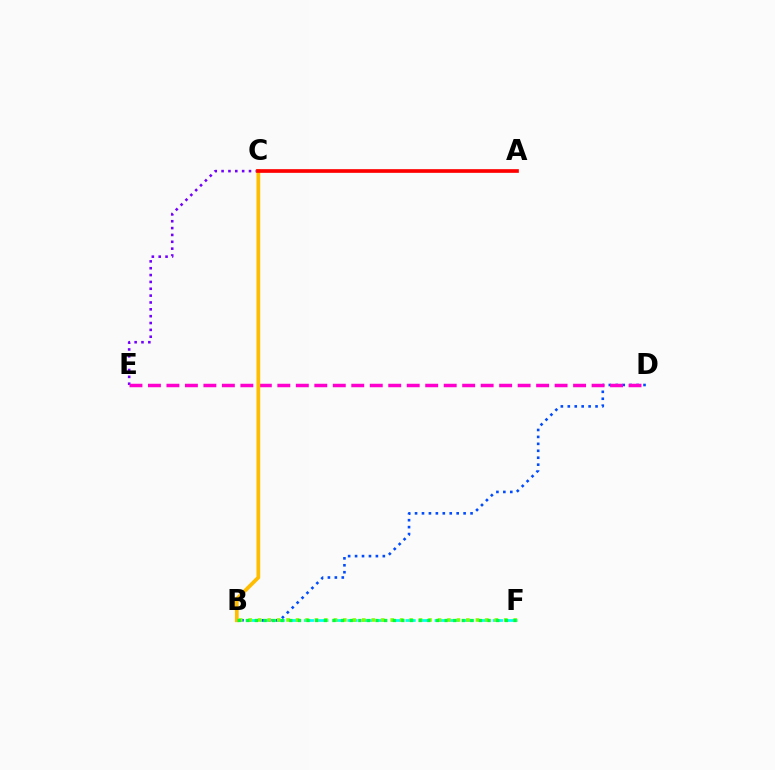{('B', 'F'): [{'color': '#00fff6', 'line_style': 'dashed', 'thickness': 1.98}, {'color': '#84ff00', 'line_style': 'dotted', 'thickness': 2.57}, {'color': '#00ff39', 'line_style': 'dotted', 'thickness': 2.34}], ('C', 'E'): [{'color': '#7200ff', 'line_style': 'dotted', 'thickness': 1.86}], ('B', 'D'): [{'color': '#004bff', 'line_style': 'dotted', 'thickness': 1.88}], ('D', 'E'): [{'color': '#ff00cf', 'line_style': 'dashed', 'thickness': 2.51}], ('B', 'C'): [{'color': '#ffbd00', 'line_style': 'solid', 'thickness': 2.7}], ('A', 'C'): [{'color': '#ff0000', 'line_style': 'solid', 'thickness': 2.65}]}